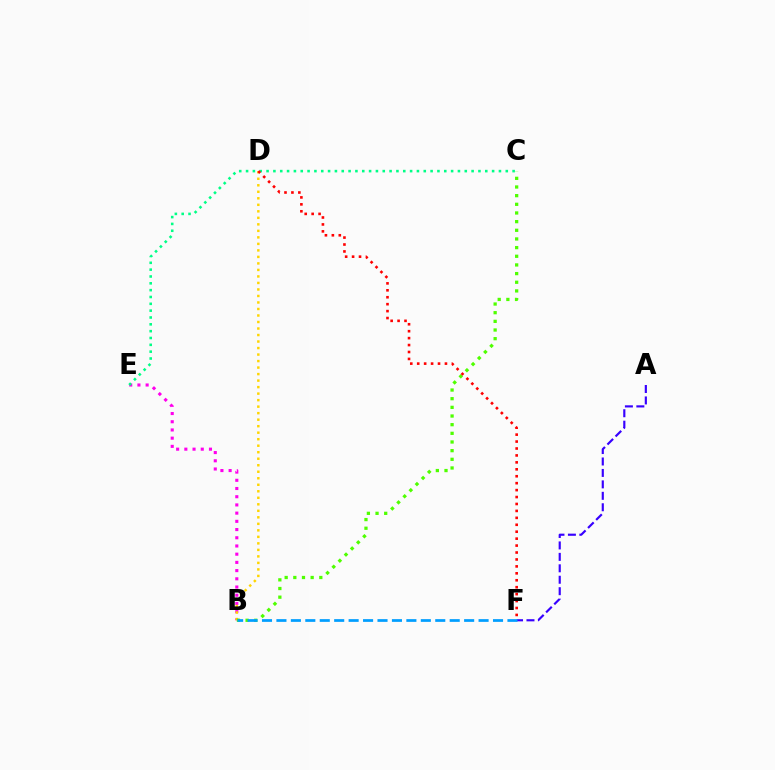{('A', 'F'): [{'color': '#3700ff', 'line_style': 'dashed', 'thickness': 1.55}], ('B', 'E'): [{'color': '#ff00ed', 'line_style': 'dotted', 'thickness': 2.23}], ('C', 'E'): [{'color': '#00ff86', 'line_style': 'dotted', 'thickness': 1.86}], ('B', 'D'): [{'color': '#ffd500', 'line_style': 'dotted', 'thickness': 1.77}], ('B', 'C'): [{'color': '#4fff00', 'line_style': 'dotted', 'thickness': 2.35}], ('B', 'F'): [{'color': '#009eff', 'line_style': 'dashed', 'thickness': 1.96}], ('D', 'F'): [{'color': '#ff0000', 'line_style': 'dotted', 'thickness': 1.88}]}